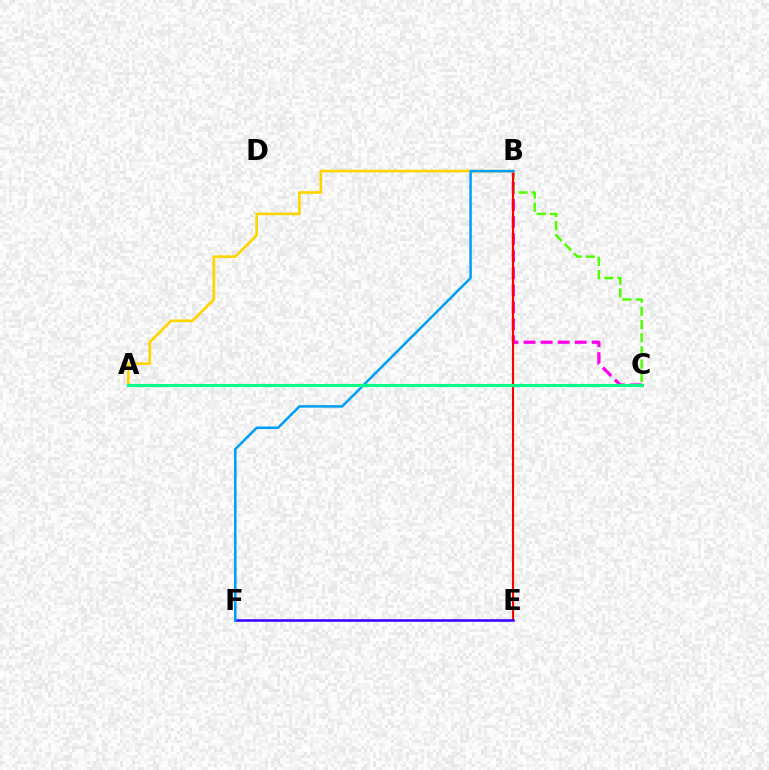{('B', 'C'): [{'color': '#ff00ed', 'line_style': 'dashed', 'thickness': 2.32}, {'color': '#4fff00', 'line_style': 'dashed', 'thickness': 1.8}], ('B', 'E'): [{'color': '#ff0000', 'line_style': 'solid', 'thickness': 1.52}], ('A', 'B'): [{'color': '#ffd500', 'line_style': 'solid', 'thickness': 1.93}], ('E', 'F'): [{'color': '#3700ff', 'line_style': 'solid', 'thickness': 1.82}], ('B', 'F'): [{'color': '#009eff', 'line_style': 'solid', 'thickness': 1.82}], ('A', 'C'): [{'color': '#00ff86', 'line_style': 'solid', 'thickness': 2.23}]}